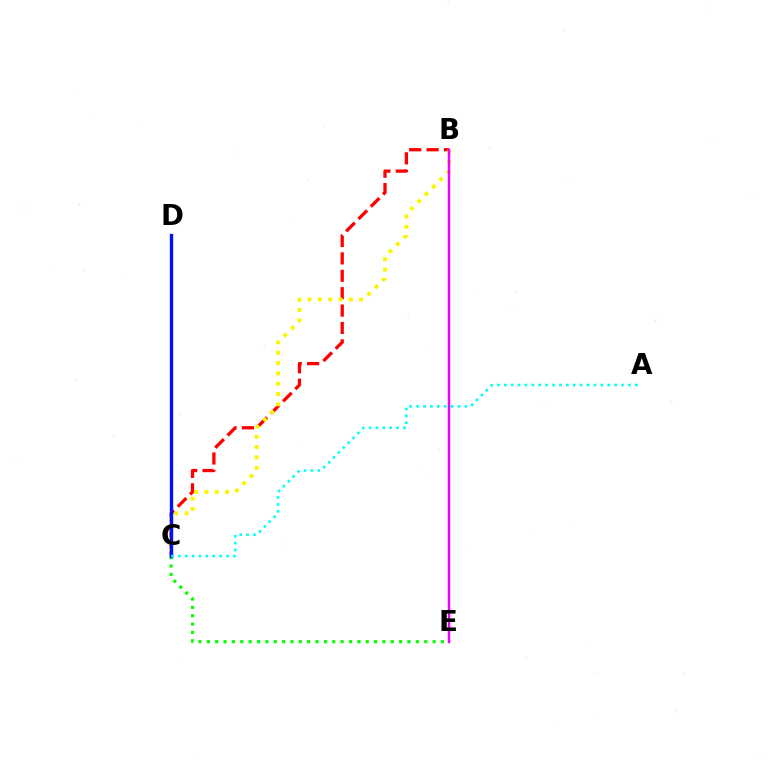{('B', 'C'): [{'color': '#ff0000', 'line_style': 'dashed', 'thickness': 2.36}, {'color': '#fcf500', 'line_style': 'dotted', 'thickness': 2.8}], ('C', 'E'): [{'color': '#08ff00', 'line_style': 'dotted', 'thickness': 2.27}], ('B', 'E'): [{'color': '#ee00ff', 'line_style': 'solid', 'thickness': 1.79}], ('C', 'D'): [{'color': '#0010ff', 'line_style': 'solid', 'thickness': 2.43}], ('A', 'C'): [{'color': '#00fff6', 'line_style': 'dotted', 'thickness': 1.87}]}